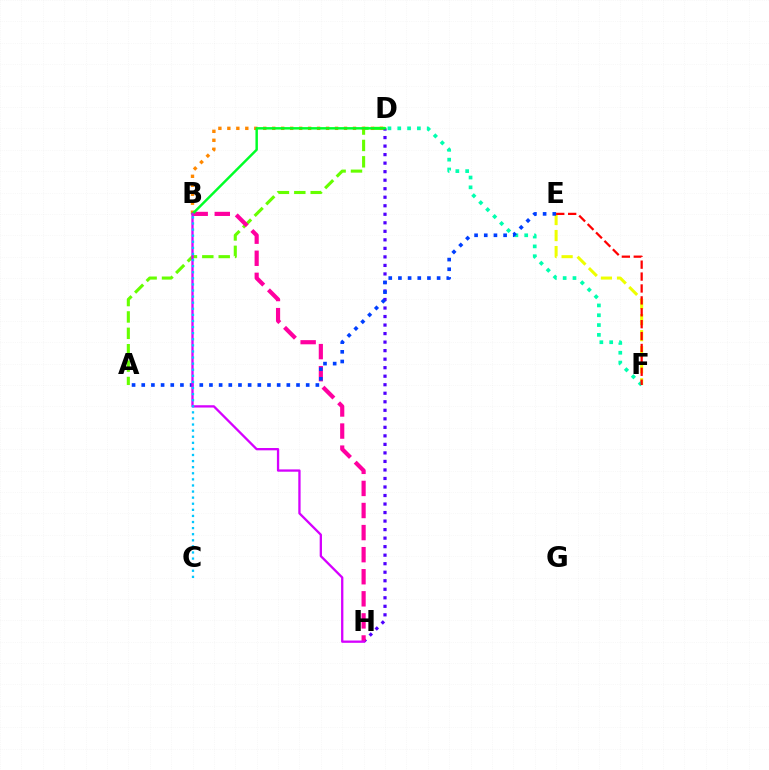{('A', 'D'): [{'color': '#66ff00', 'line_style': 'dashed', 'thickness': 2.23}], ('E', 'F'): [{'color': '#eeff00', 'line_style': 'dashed', 'thickness': 2.18}, {'color': '#ff0000', 'line_style': 'dashed', 'thickness': 1.62}], ('D', 'H'): [{'color': '#4f00ff', 'line_style': 'dotted', 'thickness': 2.32}], ('B', 'H'): [{'color': '#ff00a0', 'line_style': 'dashed', 'thickness': 3.0}, {'color': '#d600ff', 'line_style': 'solid', 'thickness': 1.66}], ('B', 'D'): [{'color': '#ff8800', 'line_style': 'dotted', 'thickness': 2.44}, {'color': '#00ff27', 'line_style': 'solid', 'thickness': 1.77}], ('D', 'F'): [{'color': '#00ffaf', 'line_style': 'dotted', 'thickness': 2.67}], ('A', 'E'): [{'color': '#003fff', 'line_style': 'dotted', 'thickness': 2.63}], ('B', 'C'): [{'color': '#00c7ff', 'line_style': 'dotted', 'thickness': 1.66}]}